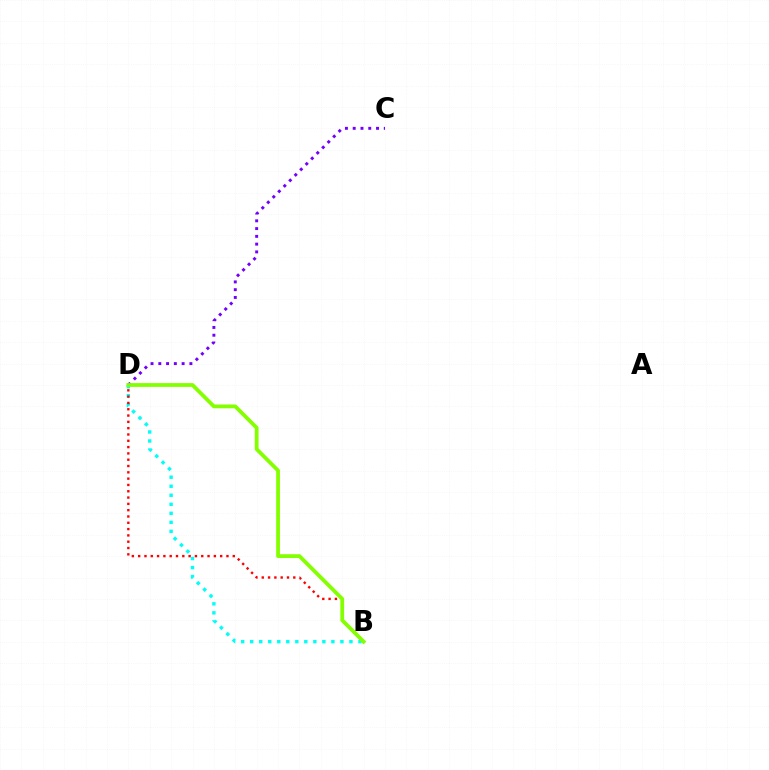{('B', 'D'): [{'color': '#00fff6', 'line_style': 'dotted', 'thickness': 2.45}, {'color': '#ff0000', 'line_style': 'dotted', 'thickness': 1.71}, {'color': '#84ff00', 'line_style': 'solid', 'thickness': 2.73}], ('C', 'D'): [{'color': '#7200ff', 'line_style': 'dotted', 'thickness': 2.11}]}